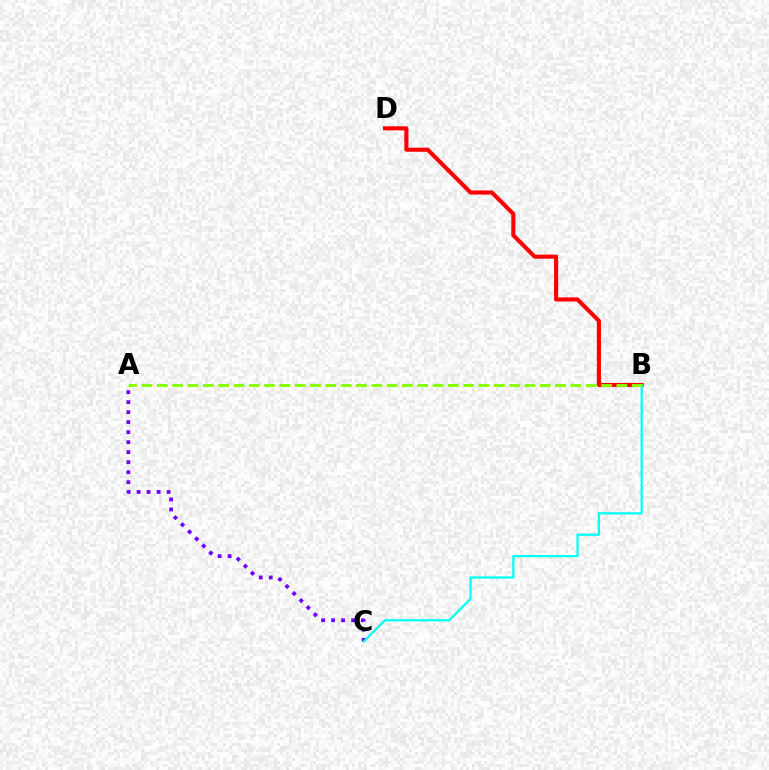{('A', 'C'): [{'color': '#7200ff', 'line_style': 'dotted', 'thickness': 2.72}], ('B', 'D'): [{'color': '#ff0000', 'line_style': 'solid', 'thickness': 2.95}], ('B', 'C'): [{'color': '#00fff6', 'line_style': 'solid', 'thickness': 1.6}], ('A', 'B'): [{'color': '#84ff00', 'line_style': 'dashed', 'thickness': 2.08}]}